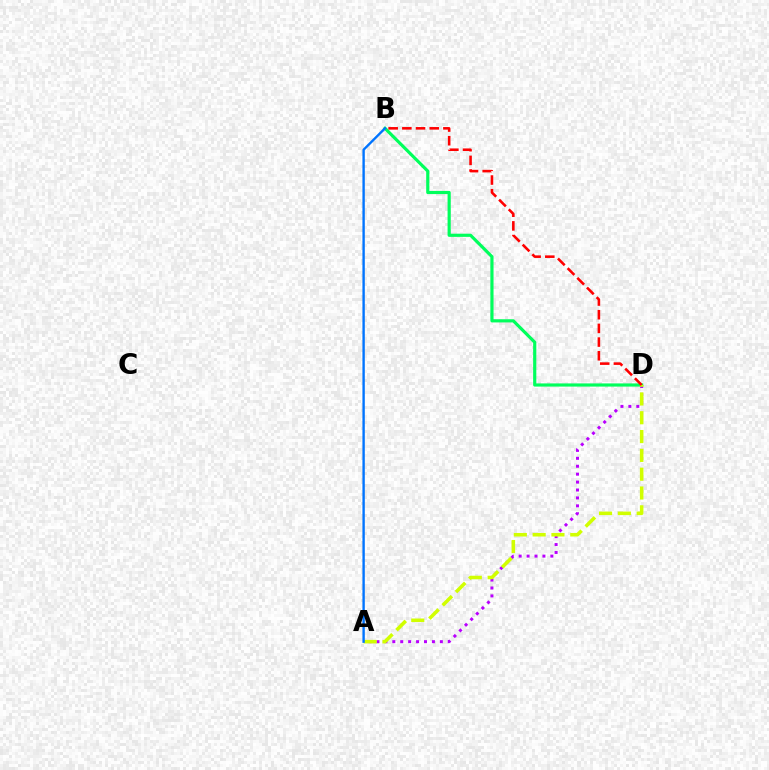{('A', 'D'): [{'color': '#b900ff', 'line_style': 'dotted', 'thickness': 2.15}, {'color': '#d1ff00', 'line_style': 'dashed', 'thickness': 2.56}], ('B', 'D'): [{'color': '#00ff5c', 'line_style': 'solid', 'thickness': 2.29}, {'color': '#ff0000', 'line_style': 'dashed', 'thickness': 1.86}], ('A', 'B'): [{'color': '#0074ff', 'line_style': 'solid', 'thickness': 1.71}]}